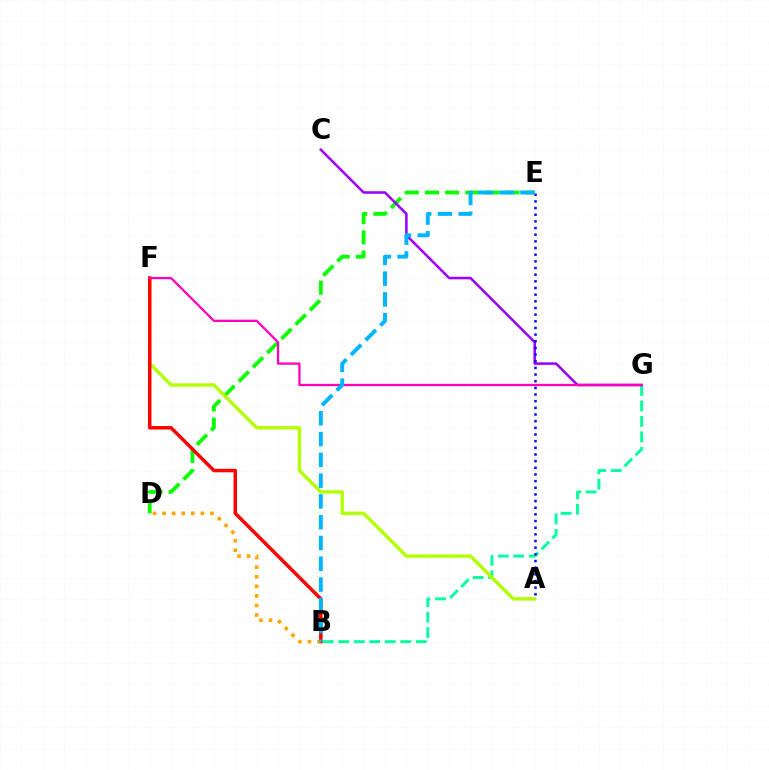{('D', 'E'): [{'color': '#08ff00', 'line_style': 'dashed', 'thickness': 2.74}], ('B', 'G'): [{'color': '#00ff9d', 'line_style': 'dashed', 'thickness': 2.11}], ('C', 'G'): [{'color': '#9b00ff', 'line_style': 'solid', 'thickness': 1.84}], ('A', 'F'): [{'color': '#b3ff00', 'line_style': 'solid', 'thickness': 2.45}], ('B', 'F'): [{'color': '#ff0000', 'line_style': 'solid', 'thickness': 2.5}], ('A', 'E'): [{'color': '#0010ff', 'line_style': 'dotted', 'thickness': 1.81}], ('B', 'D'): [{'color': '#ffa500', 'line_style': 'dotted', 'thickness': 2.6}], ('F', 'G'): [{'color': '#ff00bd', 'line_style': 'solid', 'thickness': 1.65}], ('B', 'E'): [{'color': '#00b5ff', 'line_style': 'dashed', 'thickness': 2.82}]}